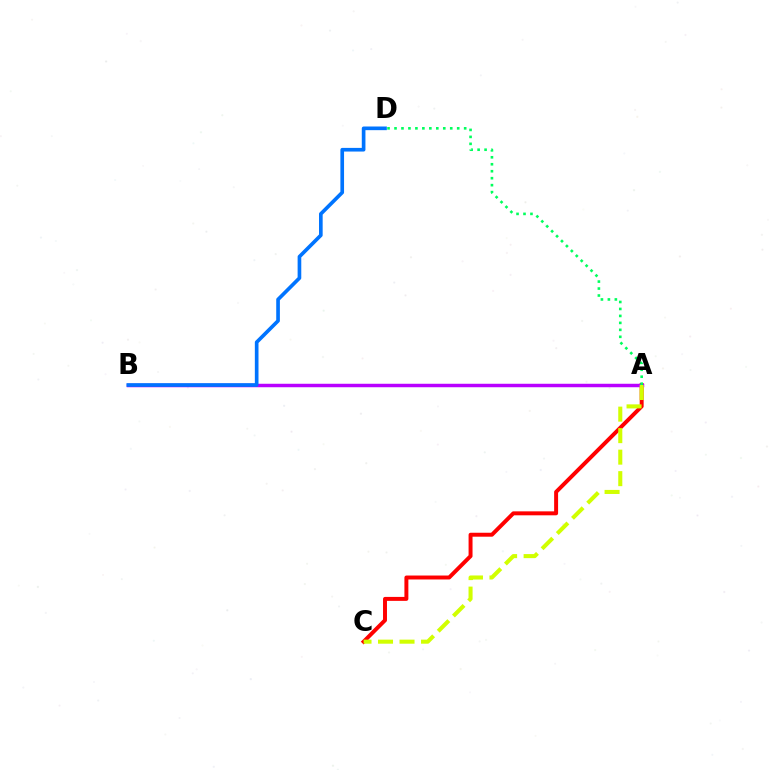{('A', 'C'): [{'color': '#ff0000', 'line_style': 'solid', 'thickness': 2.85}, {'color': '#d1ff00', 'line_style': 'dashed', 'thickness': 2.92}], ('A', 'B'): [{'color': '#b900ff', 'line_style': 'solid', 'thickness': 2.5}], ('B', 'D'): [{'color': '#0074ff', 'line_style': 'solid', 'thickness': 2.63}], ('A', 'D'): [{'color': '#00ff5c', 'line_style': 'dotted', 'thickness': 1.89}]}